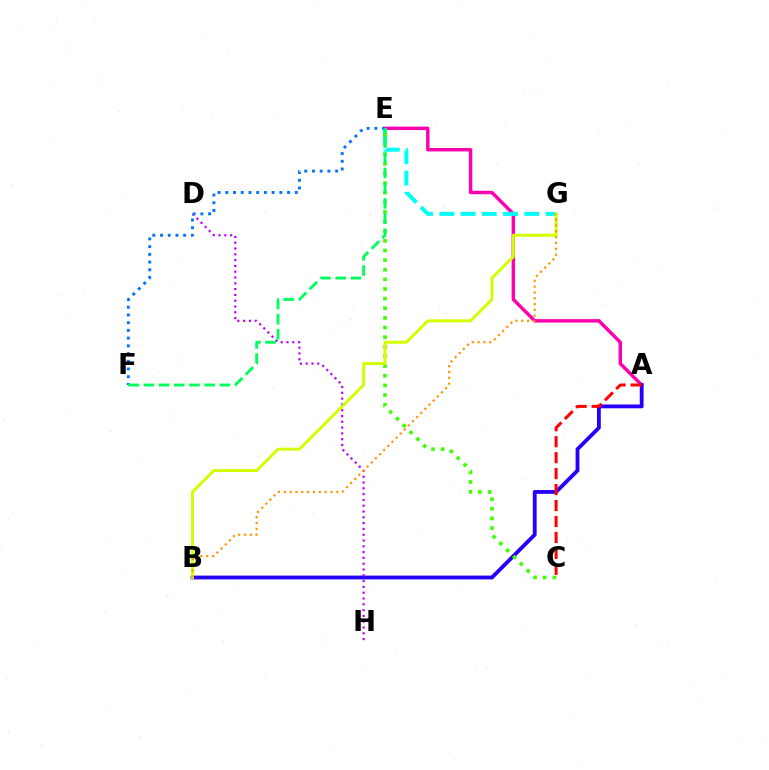{('A', 'E'): [{'color': '#ff00ac', 'line_style': 'solid', 'thickness': 2.47}], ('E', 'G'): [{'color': '#00fff6', 'line_style': 'dashed', 'thickness': 2.88}], ('A', 'B'): [{'color': '#2500ff', 'line_style': 'solid', 'thickness': 2.76}], ('A', 'C'): [{'color': '#ff0000', 'line_style': 'dashed', 'thickness': 2.17}], ('D', 'H'): [{'color': '#b900ff', 'line_style': 'dotted', 'thickness': 1.58}], ('C', 'E'): [{'color': '#3dff00', 'line_style': 'dotted', 'thickness': 2.62}], ('E', 'F'): [{'color': '#0074ff', 'line_style': 'dotted', 'thickness': 2.1}, {'color': '#00ff5c', 'line_style': 'dashed', 'thickness': 2.07}], ('B', 'G'): [{'color': '#d1ff00', 'line_style': 'solid', 'thickness': 2.13}, {'color': '#ff9400', 'line_style': 'dotted', 'thickness': 1.59}]}